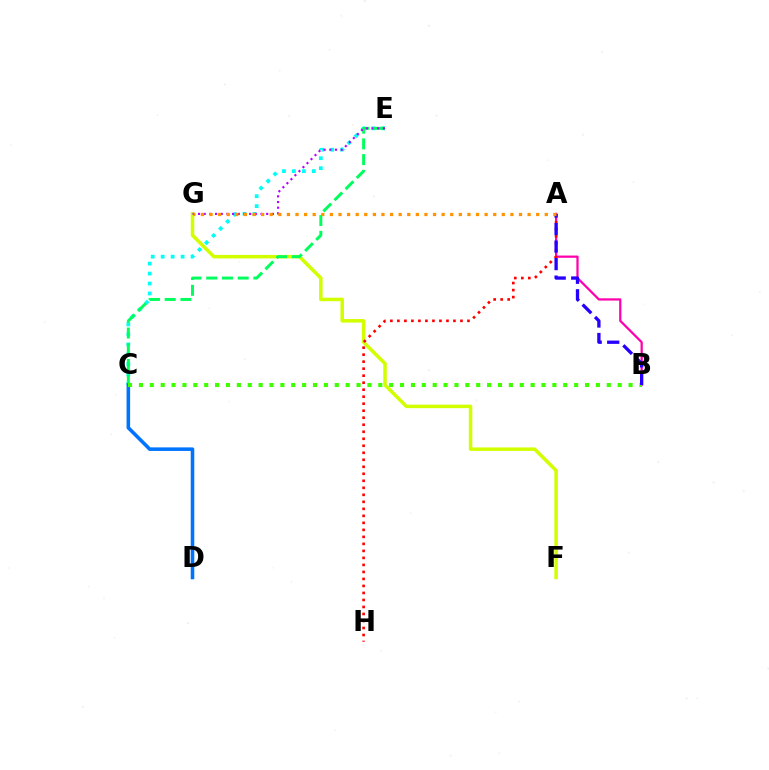{('C', 'E'): [{'color': '#00fff6', 'line_style': 'dotted', 'thickness': 2.7}, {'color': '#00ff5c', 'line_style': 'dashed', 'thickness': 2.14}], ('F', 'G'): [{'color': '#d1ff00', 'line_style': 'solid', 'thickness': 2.52}], ('A', 'B'): [{'color': '#ff00ac', 'line_style': 'solid', 'thickness': 1.62}, {'color': '#2500ff', 'line_style': 'dashed', 'thickness': 2.38}], ('C', 'D'): [{'color': '#0074ff', 'line_style': 'solid', 'thickness': 2.57}], ('B', 'C'): [{'color': '#3dff00', 'line_style': 'dotted', 'thickness': 2.96}], ('A', 'H'): [{'color': '#ff0000', 'line_style': 'dotted', 'thickness': 1.9}], ('E', 'G'): [{'color': '#b900ff', 'line_style': 'dotted', 'thickness': 1.54}], ('A', 'G'): [{'color': '#ff9400', 'line_style': 'dotted', 'thickness': 2.34}]}